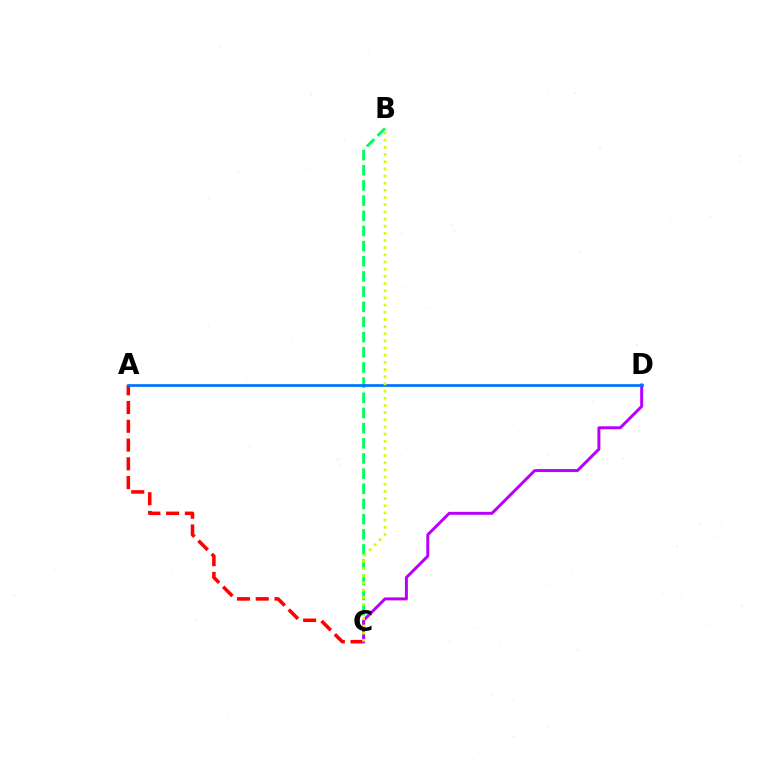{('A', 'C'): [{'color': '#ff0000', 'line_style': 'dashed', 'thickness': 2.55}], ('B', 'C'): [{'color': '#00ff5c', 'line_style': 'dashed', 'thickness': 2.06}, {'color': '#d1ff00', 'line_style': 'dotted', 'thickness': 1.95}], ('C', 'D'): [{'color': '#b900ff', 'line_style': 'solid', 'thickness': 2.14}], ('A', 'D'): [{'color': '#0074ff', 'line_style': 'solid', 'thickness': 1.97}]}